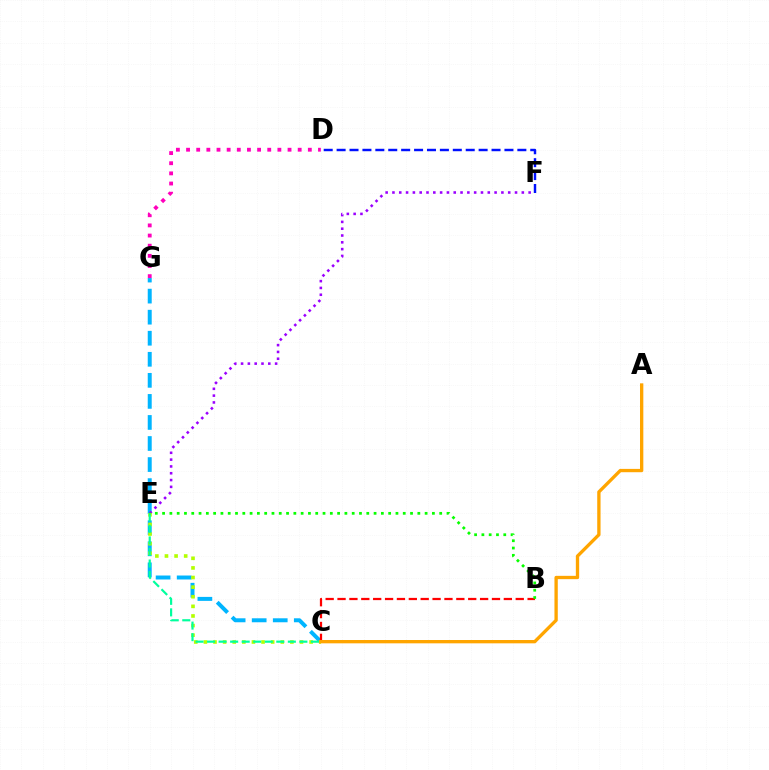{('C', 'G'): [{'color': '#00b5ff', 'line_style': 'dashed', 'thickness': 2.86}], ('B', 'C'): [{'color': '#ff0000', 'line_style': 'dashed', 'thickness': 1.61}], ('E', 'F'): [{'color': '#9b00ff', 'line_style': 'dotted', 'thickness': 1.85}], ('C', 'E'): [{'color': '#b3ff00', 'line_style': 'dotted', 'thickness': 2.61}, {'color': '#00ff9d', 'line_style': 'dashed', 'thickness': 1.57}], ('D', 'G'): [{'color': '#ff00bd', 'line_style': 'dotted', 'thickness': 2.76}], ('D', 'F'): [{'color': '#0010ff', 'line_style': 'dashed', 'thickness': 1.75}], ('A', 'C'): [{'color': '#ffa500', 'line_style': 'solid', 'thickness': 2.39}], ('B', 'E'): [{'color': '#08ff00', 'line_style': 'dotted', 'thickness': 1.98}]}